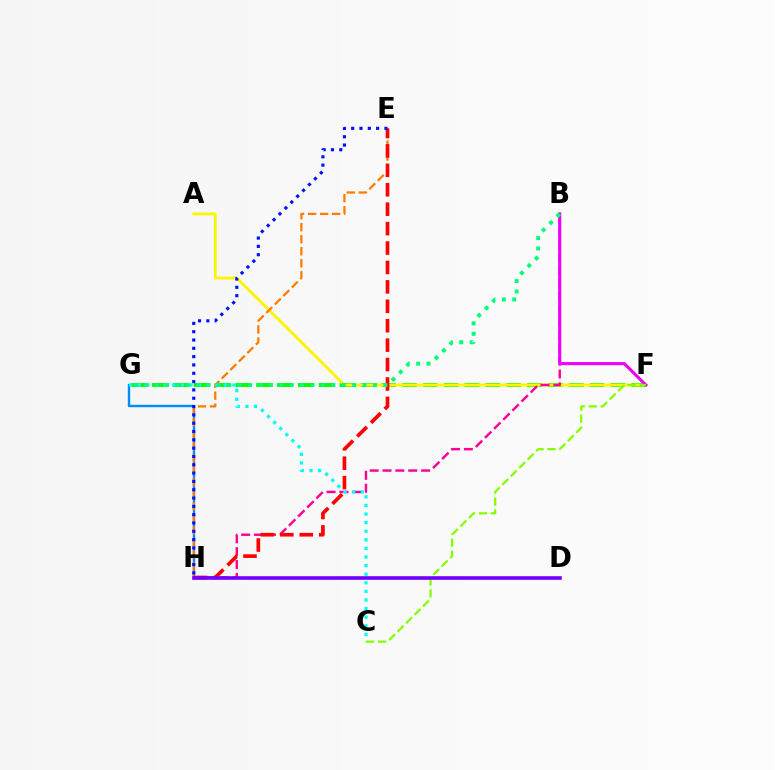{('F', 'G'): [{'color': '#08ff00', 'line_style': 'dashed', 'thickness': 2.83}], ('A', 'F'): [{'color': '#fcf500', 'line_style': 'solid', 'thickness': 2.04}], ('G', 'H'): [{'color': '#008cff', 'line_style': 'solid', 'thickness': 1.72}], ('E', 'H'): [{'color': '#ff7c00', 'line_style': 'dashed', 'thickness': 1.63}, {'color': '#ff0000', 'line_style': 'dashed', 'thickness': 2.64}, {'color': '#0010ff', 'line_style': 'dotted', 'thickness': 2.26}], ('B', 'H'): [{'color': '#ff0094', 'line_style': 'dashed', 'thickness': 1.75}], ('B', 'F'): [{'color': '#ee00ff', 'line_style': 'solid', 'thickness': 2.24}], ('C', 'G'): [{'color': '#00fff6', 'line_style': 'dotted', 'thickness': 2.33}], ('B', 'G'): [{'color': '#00ff74', 'line_style': 'dotted', 'thickness': 2.82}], ('C', 'F'): [{'color': '#84ff00', 'line_style': 'dashed', 'thickness': 1.62}], ('D', 'H'): [{'color': '#7200ff', 'line_style': 'solid', 'thickness': 2.61}]}